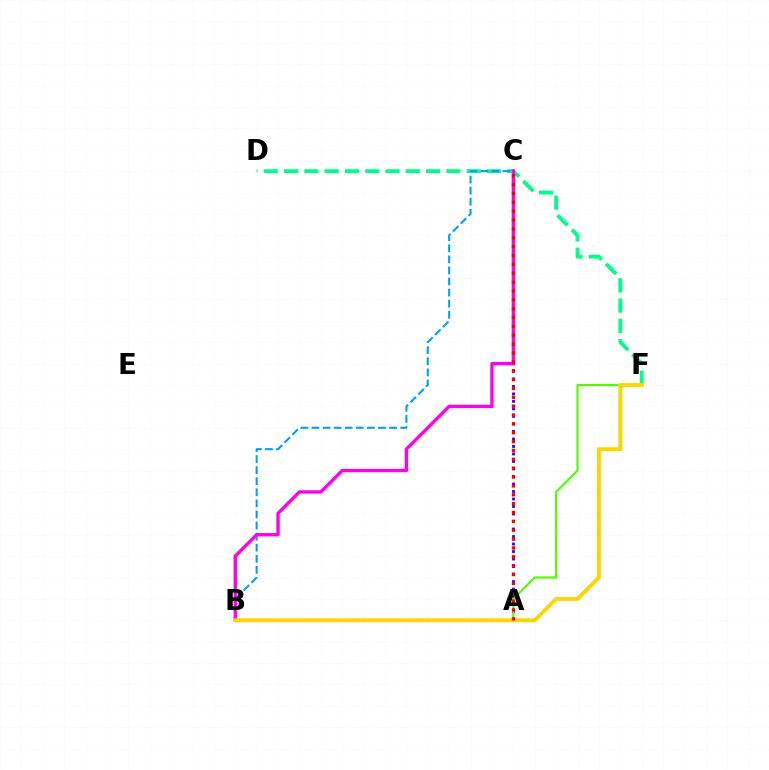{('D', 'F'): [{'color': '#00ff86', 'line_style': 'dashed', 'thickness': 2.76}], ('A', 'C'): [{'color': '#3700ff', 'line_style': 'dotted', 'thickness': 2.04}, {'color': '#ff0000', 'line_style': 'dotted', 'thickness': 2.41}], ('B', 'C'): [{'color': '#009eff', 'line_style': 'dashed', 'thickness': 1.51}, {'color': '#ff00ed', 'line_style': 'solid', 'thickness': 2.41}], ('B', 'F'): [{'color': '#4fff00', 'line_style': 'solid', 'thickness': 1.53}, {'color': '#ffd500', 'line_style': 'solid', 'thickness': 2.81}]}